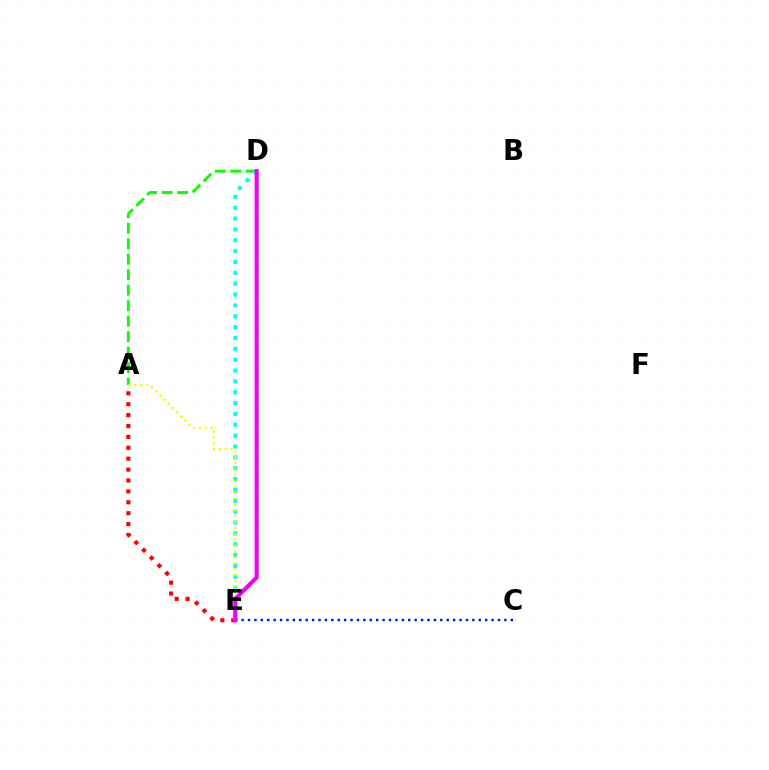{('A', 'D'): [{'color': '#08ff00', 'line_style': 'dashed', 'thickness': 2.11}], ('A', 'E'): [{'color': '#ff0000', 'line_style': 'dotted', 'thickness': 2.96}, {'color': '#fcf500', 'line_style': 'dotted', 'thickness': 1.6}], ('D', 'E'): [{'color': '#00fff6', 'line_style': 'dotted', 'thickness': 2.95}, {'color': '#ee00ff', 'line_style': 'solid', 'thickness': 2.94}], ('C', 'E'): [{'color': '#0010ff', 'line_style': 'dotted', 'thickness': 1.74}]}